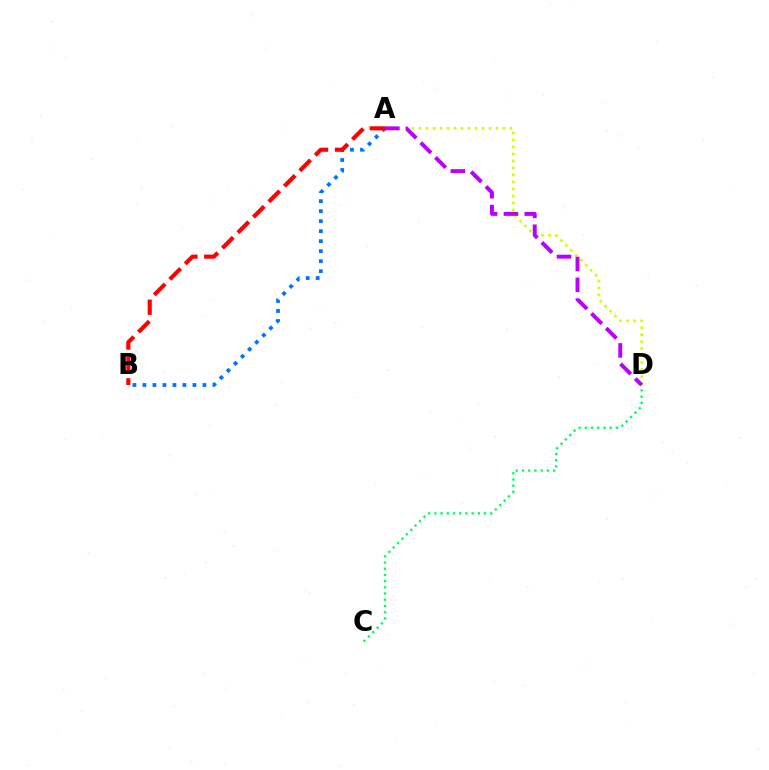{('A', 'B'): [{'color': '#0074ff', 'line_style': 'dotted', 'thickness': 2.72}, {'color': '#ff0000', 'line_style': 'dashed', 'thickness': 2.97}], ('A', 'D'): [{'color': '#d1ff00', 'line_style': 'dotted', 'thickness': 1.9}, {'color': '#b900ff', 'line_style': 'dashed', 'thickness': 2.83}], ('C', 'D'): [{'color': '#00ff5c', 'line_style': 'dotted', 'thickness': 1.69}]}